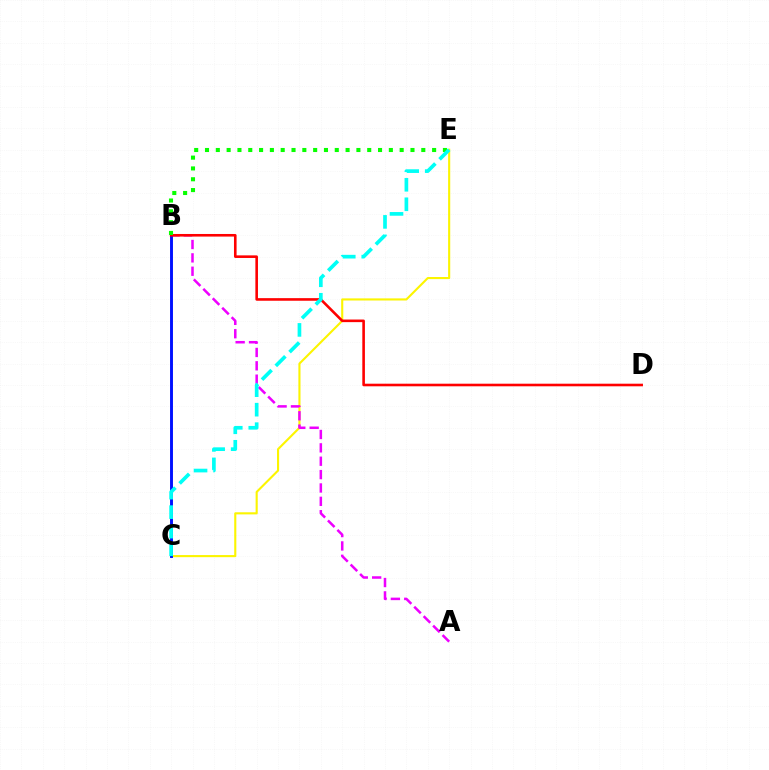{('C', 'E'): [{'color': '#fcf500', 'line_style': 'solid', 'thickness': 1.52}, {'color': '#00fff6', 'line_style': 'dashed', 'thickness': 2.65}], ('A', 'B'): [{'color': '#ee00ff', 'line_style': 'dashed', 'thickness': 1.82}], ('B', 'C'): [{'color': '#0010ff', 'line_style': 'solid', 'thickness': 2.1}], ('B', 'D'): [{'color': '#ff0000', 'line_style': 'solid', 'thickness': 1.87}], ('B', 'E'): [{'color': '#08ff00', 'line_style': 'dotted', 'thickness': 2.94}]}